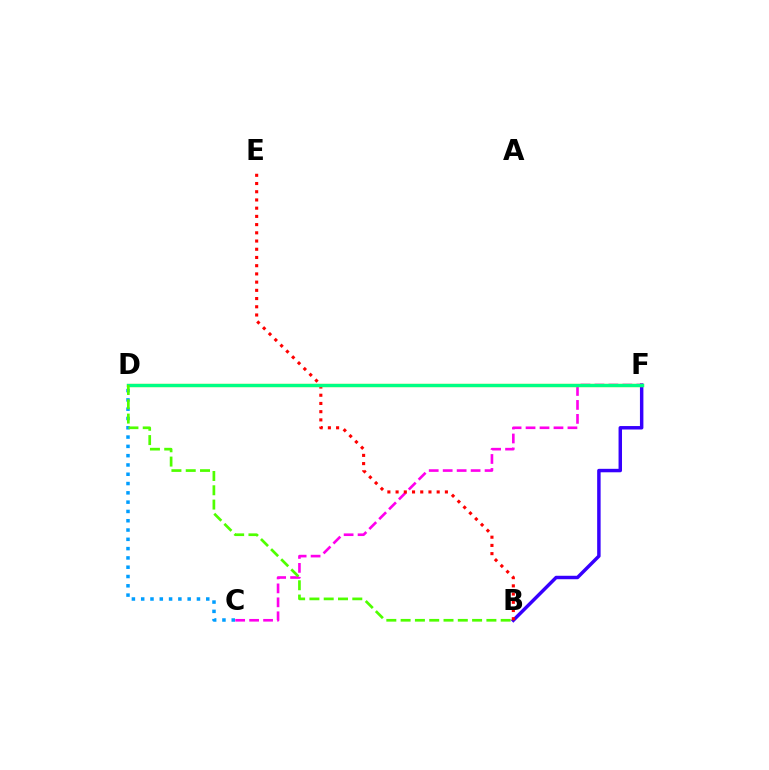{('B', 'F'): [{'color': '#3700ff', 'line_style': 'solid', 'thickness': 2.49}], ('C', 'D'): [{'color': '#009eff', 'line_style': 'dotted', 'thickness': 2.53}], ('C', 'F'): [{'color': '#ff00ed', 'line_style': 'dashed', 'thickness': 1.9}], ('B', 'E'): [{'color': '#ff0000', 'line_style': 'dotted', 'thickness': 2.23}], ('D', 'F'): [{'color': '#ffd500', 'line_style': 'solid', 'thickness': 2.35}, {'color': '#00ff86', 'line_style': 'solid', 'thickness': 2.39}], ('B', 'D'): [{'color': '#4fff00', 'line_style': 'dashed', 'thickness': 1.94}]}